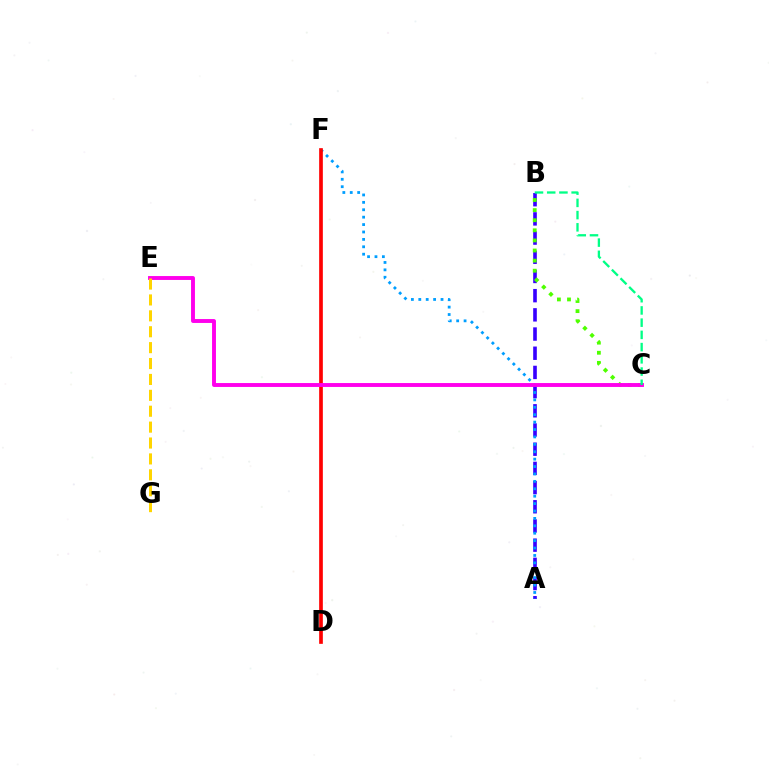{('A', 'B'): [{'color': '#3700ff', 'line_style': 'dashed', 'thickness': 2.61}], ('A', 'F'): [{'color': '#009eff', 'line_style': 'dotted', 'thickness': 2.01}], ('D', 'F'): [{'color': '#ff0000', 'line_style': 'solid', 'thickness': 2.65}], ('B', 'C'): [{'color': '#4fff00', 'line_style': 'dotted', 'thickness': 2.74}, {'color': '#00ff86', 'line_style': 'dashed', 'thickness': 1.66}], ('C', 'E'): [{'color': '#ff00ed', 'line_style': 'solid', 'thickness': 2.8}], ('E', 'G'): [{'color': '#ffd500', 'line_style': 'dashed', 'thickness': 2.16}]}